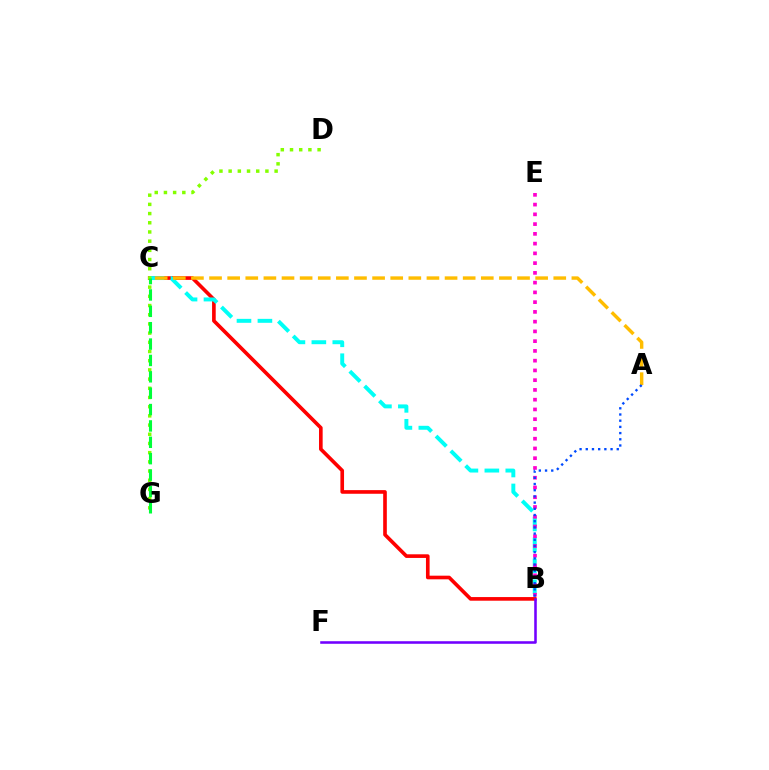{('B', 'C'): [{'color': '#ff0000', 'line_style': 'solid', 'thickness': 2.62}, {'color': '#00fff6', 'line_style': 'dashed', 'thickness': 2.84}], ('A', 'C'): [{'color': '#ffbd00', 'line_style': 'dashed', 'thickness': 2.46}], ('D', 'G'): [{'color': '#84ff00', 'line_style': 'dotted', 'thickness': 2.5}], ('B', 'E'): [{'color': '#ff00cf', 'line_style': 'dotted', 'thickness': 2.65}], ('A', 'B'): [{'color': '#004bff', 'line_style': 'dotted', 'thickness': 1.68}], ('B', 'F'): [{'color': '#7200ff', 'line_style': 'solid', 'thickness': 1.84}], ('C', 'G'): [{'color': '#00ff39', 'line_style': 'dashed', 'thickness': 2.22}]}